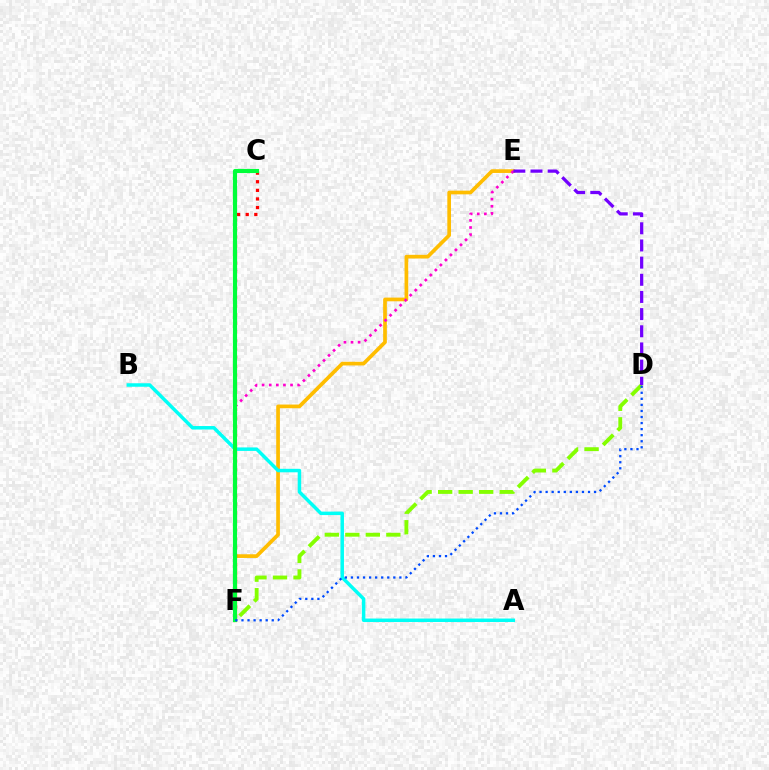{('E', 'F'): [{'color': '#ffbd00', 'line_style': 'solid', 'thickness': 2.66}, {'color': '#ff00cf', 'line_style': 'dotted', 'thickness': 1.93}], ('C', 'F'): [{'color': '#ff0000', 'line_style': 'dotted', 'thickness': 2.34}, {'color': '#00ff39', 'line_style': 'solid', 'thickness': 2.99}], ('D', 'F'): [{'color': '#84ff00', 'line_style': 'dashed', 'thickness': 2.79}, {'color': '#004bff', 'line_style': 'dotted', 'thickness': 1.65}], ('A', 'B'): [{'color': '#00fff6', 'line_style': 'solid', 'thickness': 2.51}], ('D', 'E'): [{'color': '#7200ff', 'line_style': 'dashed', 'thickness': 2.33}]}